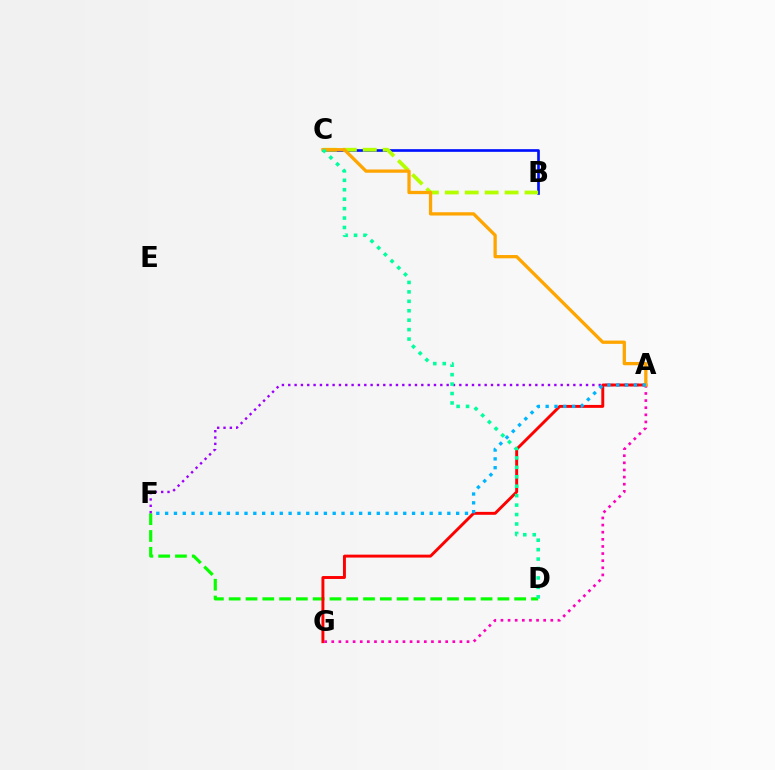{('B', 'C'): [{'color': '#0010ff', 'line_style': 'solid', 'thickness': 1.92}, {'color': '#b3ff00', 'line_style': 'dashed', 'thickness': 2.71}], ('D', 'F'): [{'color': '#08ff00', 'line_style': 'dashed', 'thickness': 2.28}], ('A', 'F'): [{'color': '#9b00ff', 'line_style': 'dotted', 'thickness': 1.72}, {'color': '#00b5ff', 'line_style': 'dotted', 'thickness': 2.4}], ('A', 'G'): [{'color': '#ff0000', 'line_style': 'solid', 'thickness': 2.11}, {'color': '#ff00bd', 'line_style': 'dotted', 'thickness': 1.93}], ('A', 'C'): [{'color': '#ffa500', 'line_style': 'solid', 'thickness': 2.36}], ('C', 'D'): [{'color': '#00ff9d', 'line_style': 'dotted', 'thickness': 2.56}]}